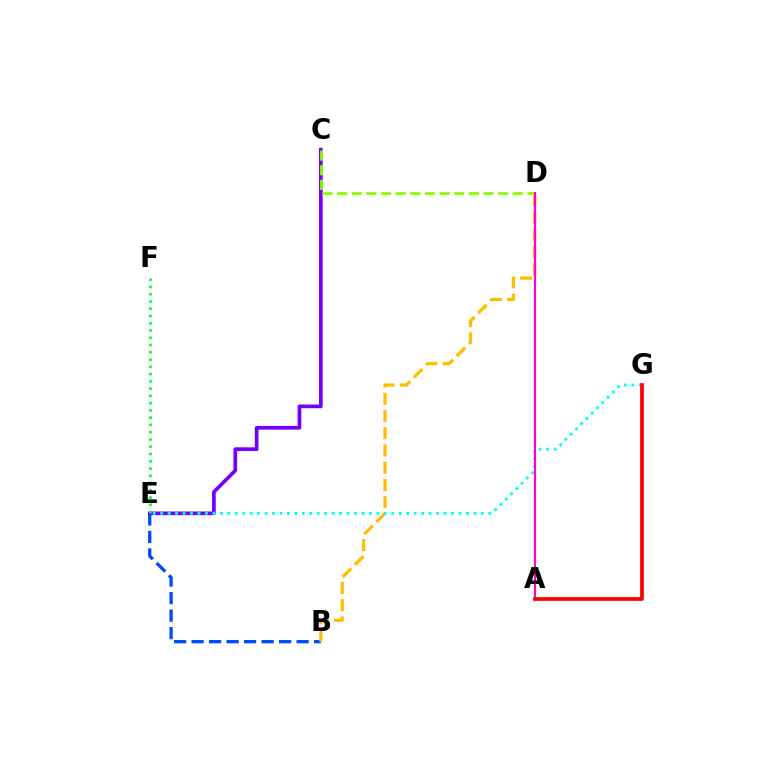{('B', 'E'): [{'color': '#004bff', 'line_style': 'dashed', 'thickness': 2.38}], ('C', 'E'): [{'color': '#7200ff', 'line_style': 'solid', 'thickness': 2.66}], ('E', 'F'): [{'color': '#00ff39', 'line_style': 'dotted', 'thickness': 1.97}], ('C', 'D'): [{'color': '#84ff00', 'line_style': 'dashed', 'thickness': 1.99}], ('B', 'D'): [{'color': '#ffbd00', 'line_style': 'dashed', 'thickness': 2.34}], ('E', 'G'): [{'color': '#00fff6', 'line_style': 'dotted', 'thickness': 2.03}], ('A', 'D'): [{'color': '#ff00cf', 'line_style': 'solid', 'thickness': 1.55}], ('A', 'G'): [{'color': '#ff0000', 'line_style': 'solid', 'thickness': 2.69}]}